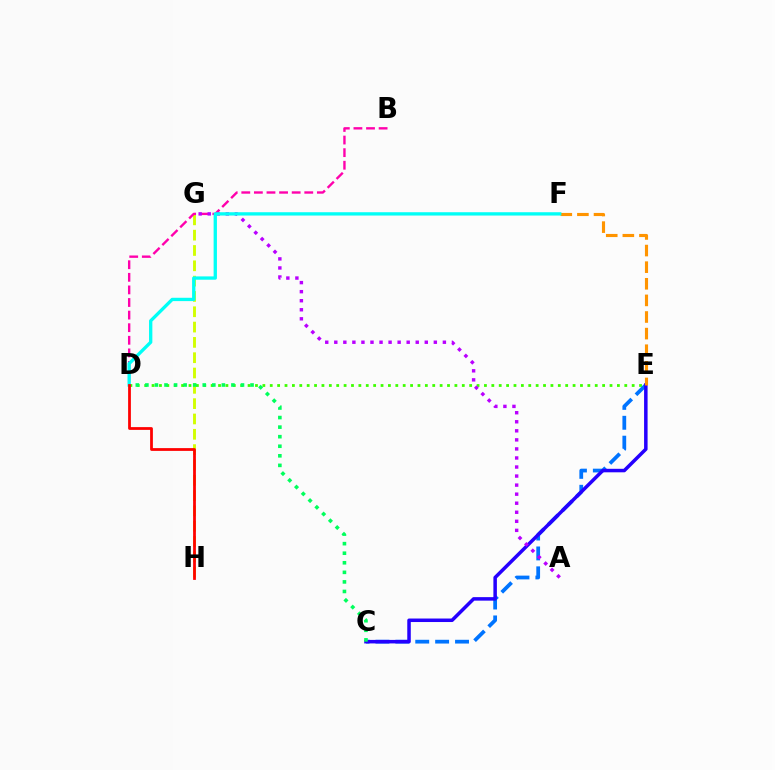{('D', 'E'): [{'color': '#3dff00', 'line_style': 'dotted', 'thickness': 2.01}], ('G', 'H'): [{'color': '#d1ff00', 'line_style': 'dashed', 'thickness': 2.08}], ('B', 'D'): [{'color': '#ff00ac', 'line_style': 'dashed', 'thickness': 1.71}], ('C', 'E'): [{'color': '#0074ff', 'line_style': 'dashed', 'thickness': 2.7}, {'color': '#2500ff', 'line_style': 'solid', 'thickness': 2.53}], ('C', 'D'): [{'color': '#00ff5c', 'line_style': 'dotted', 'thickness': 2.6}], ('A', 'G'): [{'color': '#b900ff', 'line_style': 'dotted', 'thickness': 2.46}], ('E', 'F'): [{'color': '#ff9400', 'line_style': 'dashed', 'thickness': 2.26}], ('D', 'F'): [{'color': '#00fff6', 'line_style': 'solid', 'thickness': 2.39}], ('D', 'H'): [{'color': '#ff0000', 'line_style': 'solid', 'thickness': 2.0}]}